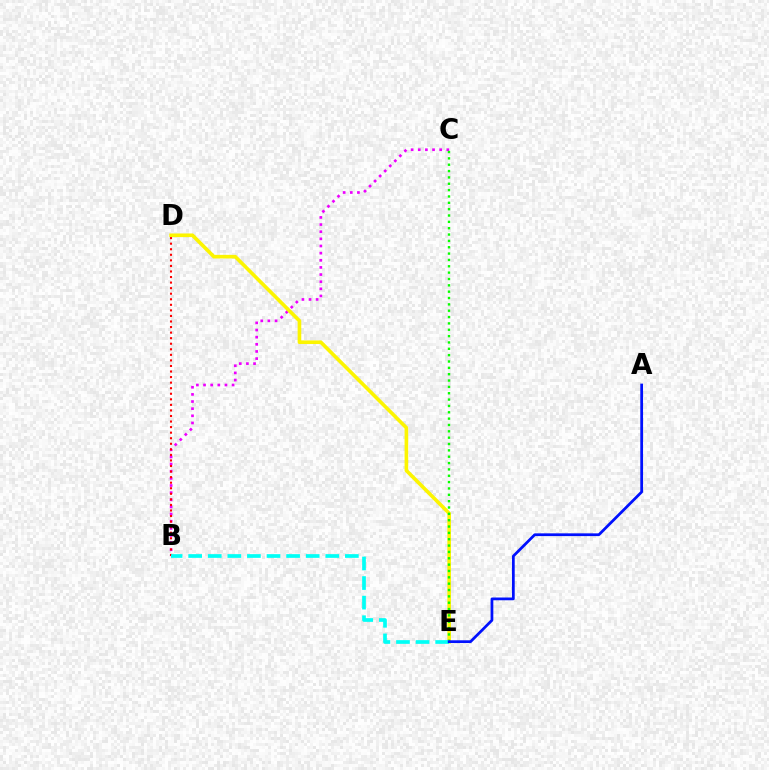{('B', 'C'): [{'color': '#ee00ff', 'line_style': 'dotted', 'thickness': 1.94}], ('D', 'E'): [{'color': '#fcf500', 'line_style': 'solid', 'thickness': 2.61}], ('B', 'D'): [{'color': '#ff0000', 'line_style': 'dotted', 'thickness': 1.51}], ('C', 'E'): [{'color': '#08ff00', 'line_style': 'dotted', 'thickness': 1.72}], ('B', 'E'): [{'color': '#00fff6', 'line_style': 'dashed', 'thickness': 2.66}], ('A', 'E'): [{'color': '#0010ff', 'line_style': 'solid', 'thickness': 1.98}]}